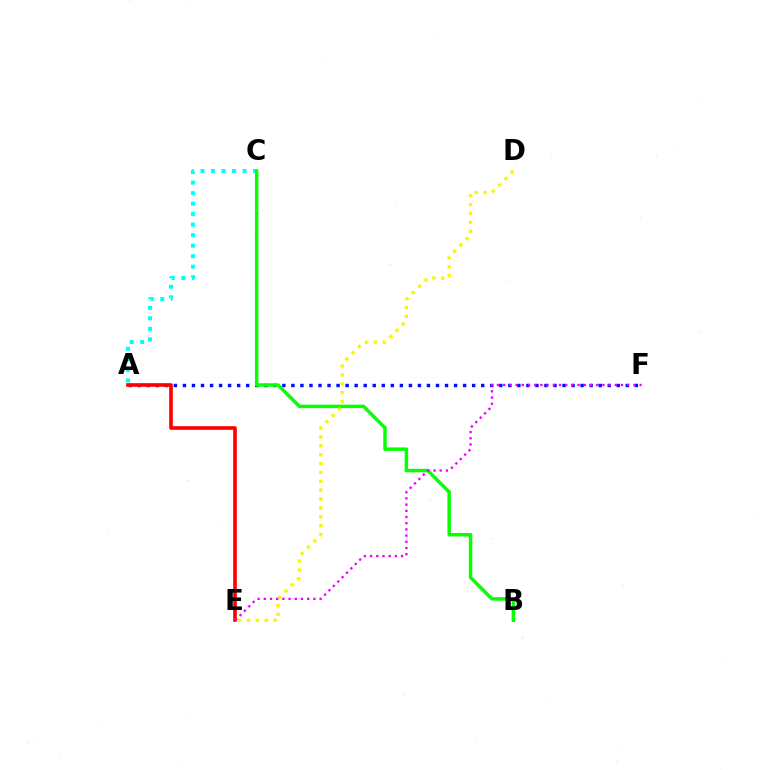{('A', 'F'): [{'color': '#0010ff', 'line_style': 'dotted', 'thickness': 2.46}], ('A', 'C'): [{'color': '#00fff6', 'line_style': 'dotted', 'thickness': 2.86}], ('B', 'C'): [{'color': '#08ff00', 'line_style': 'solid', 'thickness': 2.5}], ('A', 'E'): [{'color': '#ff0000', 'line_style': 'solid', 'thickness': 2.61}], ('D', 'E'): [{'color': '#fcf500', 'line_style': 'dotted', 'thickness': 2.41}], ('E', 'F'): [{'color': '#ee00ff', 'line_style': 'dotted', 'thickness': 1.68}]}